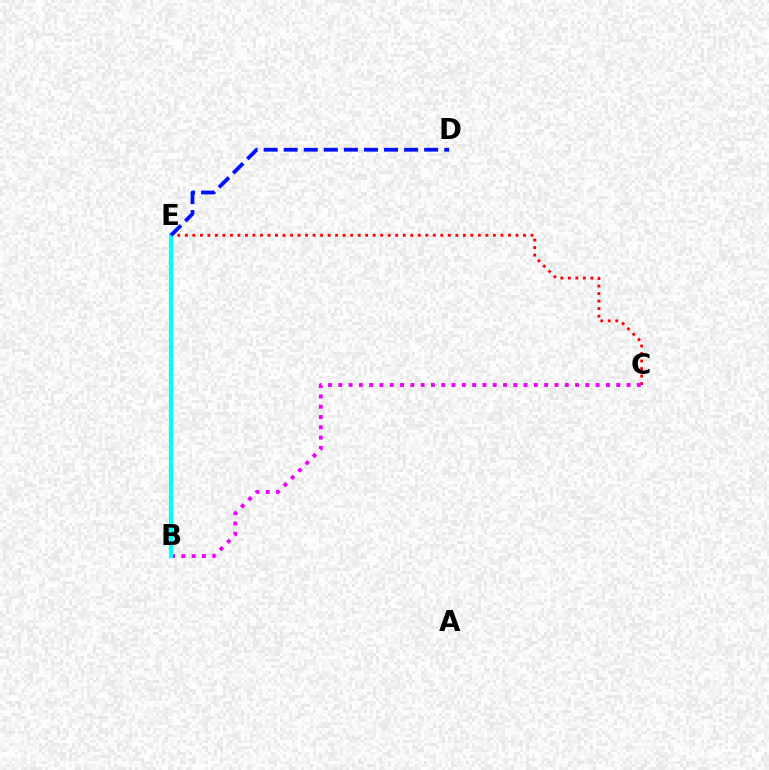{('C', 'E'): [{'color': '#ff0000', 'line_style': 'dotted', 'thickness': 2.04}], ('B', 'E'): [{'color': '#08ff00', 'line_style': 'dashed', 'thickness': 2.23}, {'color': '#fcf500', 'line_style': 'solid', 'thickness': 2.72}, {'color': '#00fff6', 'line_style': 'solid', 'thickness': 2.98}], ('B', 'C'): [{'color': '#ee00ff', 'line_style': 'dotted', 'thickness': 2.8}], ('D', 'E'): [{'color': '#0010ff', 'line_style': 'dashed', 'thickness': 2.73}]}